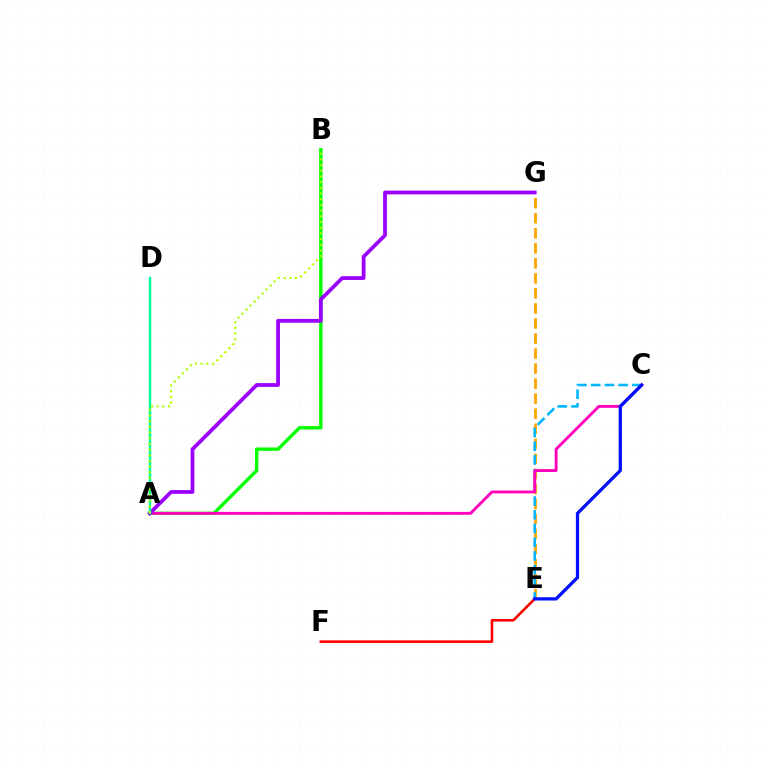{('E', 'G'): [{'color': '#ffa500', 'line_style': 'dashed', 'thickness': 2.04}], ('C', 'E'): [{'color': '#00b5ff', 'line_style': 'dashed', 'thickness': 1.86}, {'color': '#0010ff', 'line_style': 'solid', 'thickness': 2.34}], ('A', 'B'): [{'color': '#08ff00', 'line_style': 'solid', 'thickness': 2.44}, {'color': '#b3ff00', 'line_style': 'dotted', 'thickness': 1.55}], ('E', 'F'): [{'color': '#ff0000', 'line_style': 'solid', 'thickness': 1.88}], ('A', 'C'): [{'color': '#ff00bd', 'line_style': 'solid', 'thickness': 2.07}], ('A', 'G'): [{'color': '#9b00ff', 'line_style': 'solid', 'thickness': 2.71}], ('A', 'D'): [{'color': '#00ff9d', 'line_style': 'solid', 'thickness': 1.79}]}